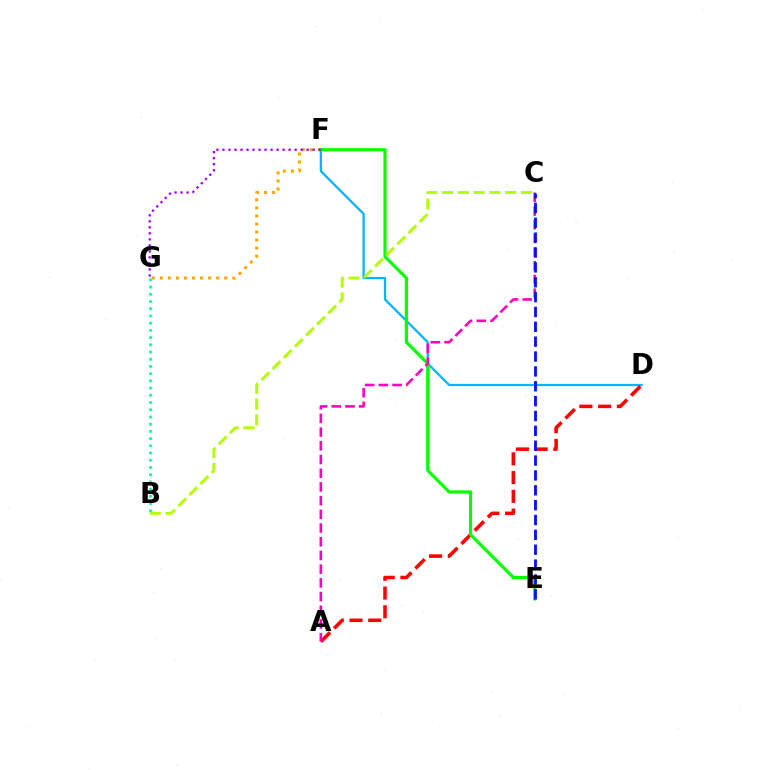{('D', 'F'): [{'color': '#00b5ff', 'line_style': 'solid', 'thickness': 1.62}], ('F', 'G'): [{'color': '#ffa500', 'line_style': 'dotted', 'thickness': 2.19}, {'color': '#9b00ff', 'line_style': 'dotted', 'thickness': 1.63}], ('A', 'D'): [{'color': '#ff0000', 'line_style': 'dashed', 'thickness': 2.55}], ('E', 'F'): [{'color': '#08ff00', 'line_style': 'solid', 'thickness': 2.29}], ('B', 'C'): [{'color': '#b3ff00', 'line_style': 'dashed', 'thickness': 2.14}], ('B', 'G'): [{'color': '#00ff9d', 'line_style': 'dotted', 'thickness': 1.96}], ('A', 'C'): [{'color': '#ff00bd', 'line_style': 'dashed', 'thickness': 1.86}], ('C', 'E'): [{'color': '#0010ff', 'line_style': 'dashed', 'thickness': 2.02}]}